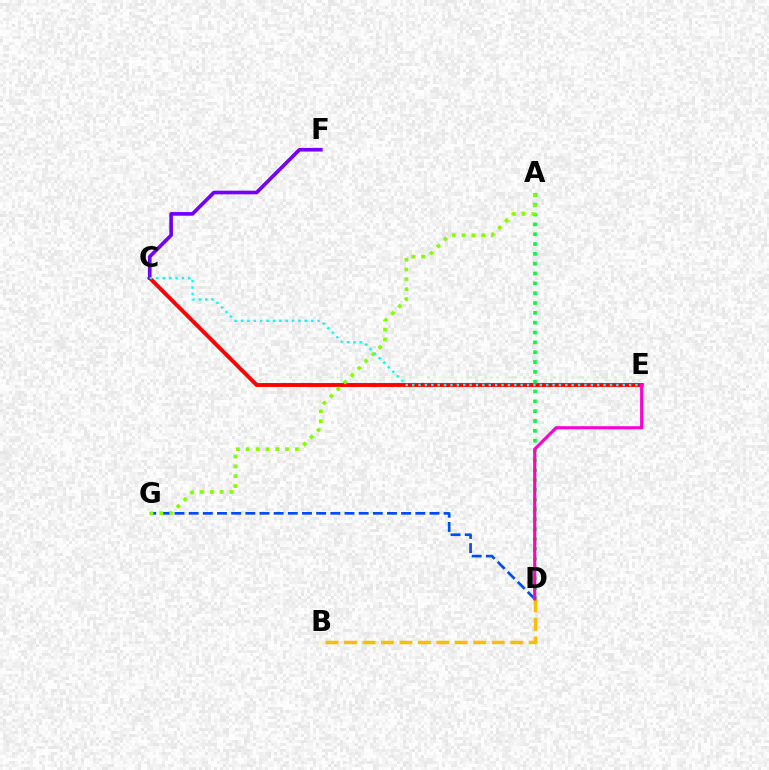{('D', 'G'): [{'color': '#004bff', 'line_style': 'dashed', 'thickness': 1.92}], ('C', 'E'): [{'color': '#ff0000', 'line_style': 'solid', 'thickness': 2.81}, {'color': '#00fff6', 'line_style': 'dotted', 'thickness': 1.73}], ('A', 'D'): [{'color': '#00ff39', 'line_style': 'dotted', 'thickness': 2.67}], ('C', 'F'): [{'color': '#7200ff', 'line_style': 'solid', 'thickness': 2.62}], ('A', 'G'): [{'color': '#84ff00', 'line_style': 'dotted', 'thickness': 2.68}], ('B', 'D'): [{'color': '#ffbd00', 'line_style': 'dashed', 'thickness': 2.51}], ('D', 'E'): [{'color': '#ff00cf', 'line_style': 'solid', 'thickness': 2.25}]}